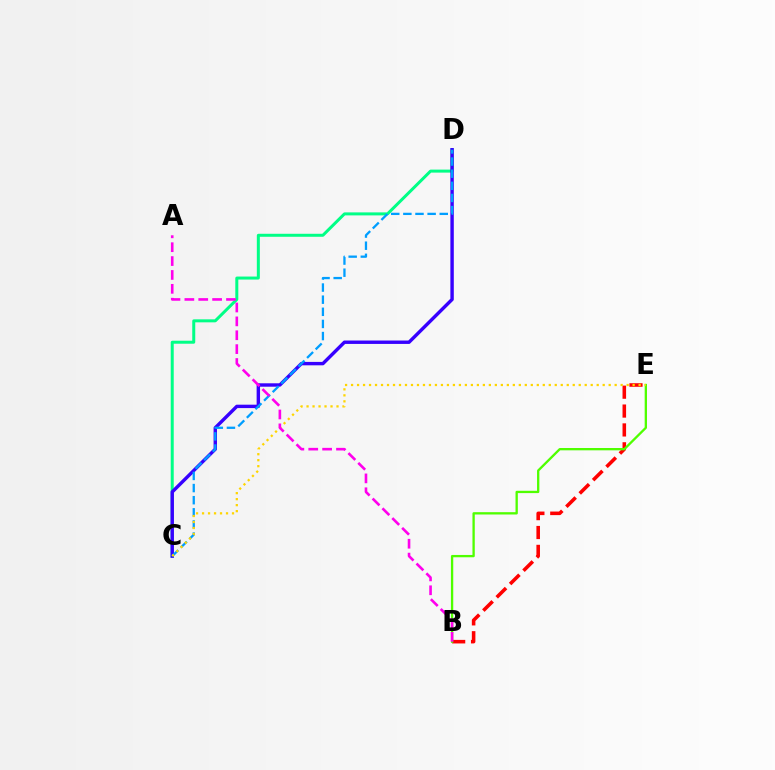{('B', 'E'): [{'color': '#ff0000', 'line_style': 'dashed', 'thickness': 2.56}, {'color': '#4fff00', 'line_style': 'solid', 'thickness': 1.67}], ('C', 'D'): [{'color': '#00ff86', 'line_style': 'solid', 'thickness': 2.16}, {'color': '#3700ff', 'line_style': 'solid', 'thickness': 2.45}, {'color': '#009eff', 'line_style': 'dashed', 'thickness': 1.65}], ('C', 'E'): [{'color': '#ffd500', 'line_style': 'dotted', 'thickness': 1.63}], ('A', 'B'): [{'color': '#ff00ed', 'line_style': 'dashed', 'thickness': 1.89}]}